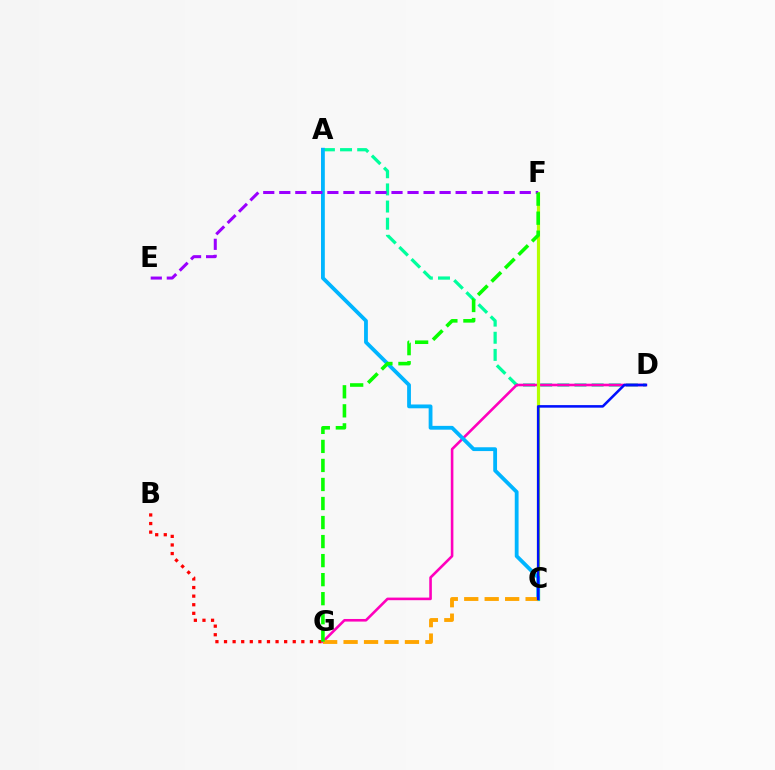{('A', 'D'): [{'color': '#00ff9d', 'line_style': 'dashed', 'thickness': 2.33}], ('D', 'G'): [{'color': '#ff00bd', 'line_style': 'solid', 'thickness': 1.88}], ('B', 'G'): [{'color': '#ff0000', 'line_style': 'dotted', 'thickness': 2.33}], ('C', 'F'): [{'color': '#b3ff00', 'line_style': 'solid', 'thickness': 2.29}], ('A', 'C'): [{'color': '#00b5ff', 'line_style': 'solid', 'thickness': 2.74}], ('E', 'F'): [{'color': '#9b00ff', 'line_style': 'dashed', 'thickness': 2.18}], ('C', 'G'): [{'color': '#ffa500', 'line_style': 'dashed', 'thickness': 2.78}], ('C', 'D'): [{'color': '#0010ff', 'line_style': 'solid', 'thickness': 1.84}], ('F', 'G'): [{'color': '#08ff00', 'line_style': 'dashed', 'thickness': 2.59}]}